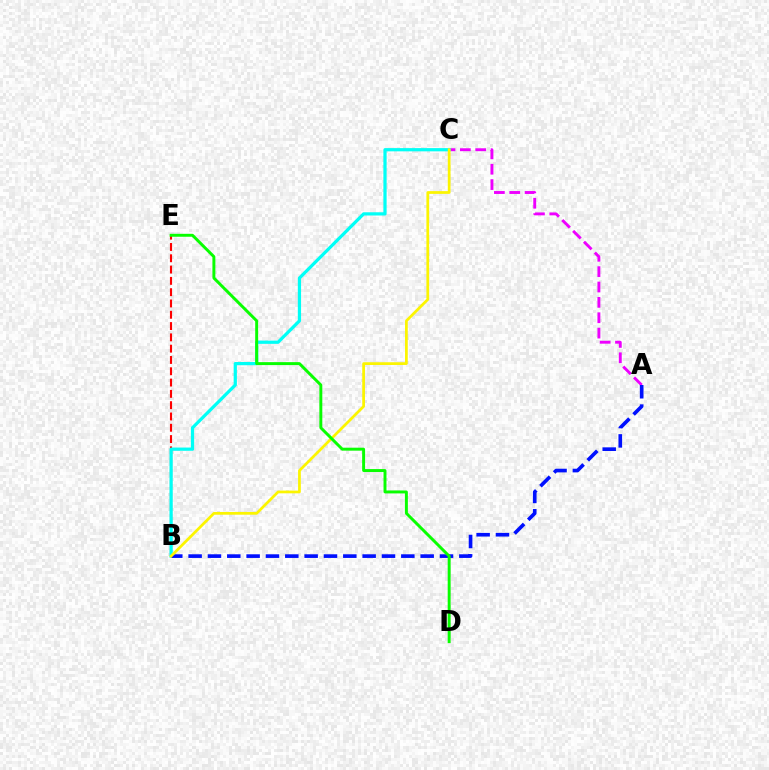{('B', 'E'): [{'color': '#ff0000', 'line_style': 'dashed', 'thickness': 1.54}], ('A', 'C'): [{'color': '#ee00ff', 'line_style': 'dashed', 'thickness': 2.09}], ('B', 'C'): [{'color': '#00fff6', 'line_style': 'solid', 'thickness': 2.33}, {'color': '#fcf500', 'line_style': 'solid', 'thickness': 1.98}], ('A', 'B'): [{'color': '#0010ff', 'line_style': 'dashed', 'thickness': 2.63}], ('D', 'E'): [{'color': '#08ff00', 'line_style': 'solid', 'thickness': 2.12}]}